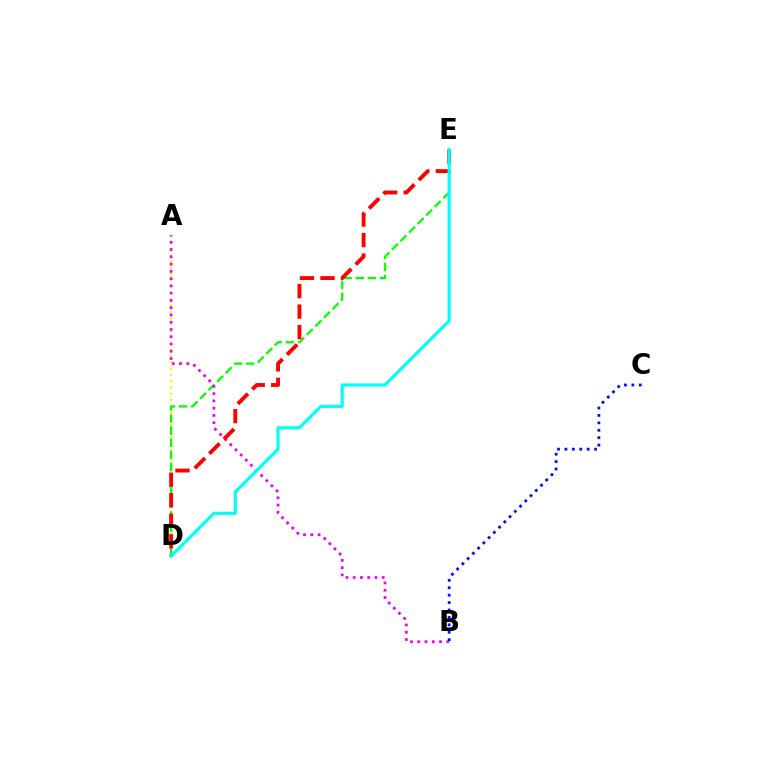{('A', 'D'): [{'color': '#fcf500', 'line_style': 'dotted', 'thickness': 1.71}], ('D', 'E'): [{'color': '#08ff00', 'line_style': 'dashed', 'thickness': 1.65}, {'color': '#ff0000', 'line_style': 'dashed', 'thickness': 2.79}, {'color': '#00fff6', 'line_style': 'solid', 'thickness': 2.26}], ('A', 'B'): [{'color': '#ee00ff', 'line_style': 'dotted', 'thickness': 1.97}], ('B', 'C'): [{'color': '#0010ff', 'line_style': 'dotted', 'thickness': 2.01}]}